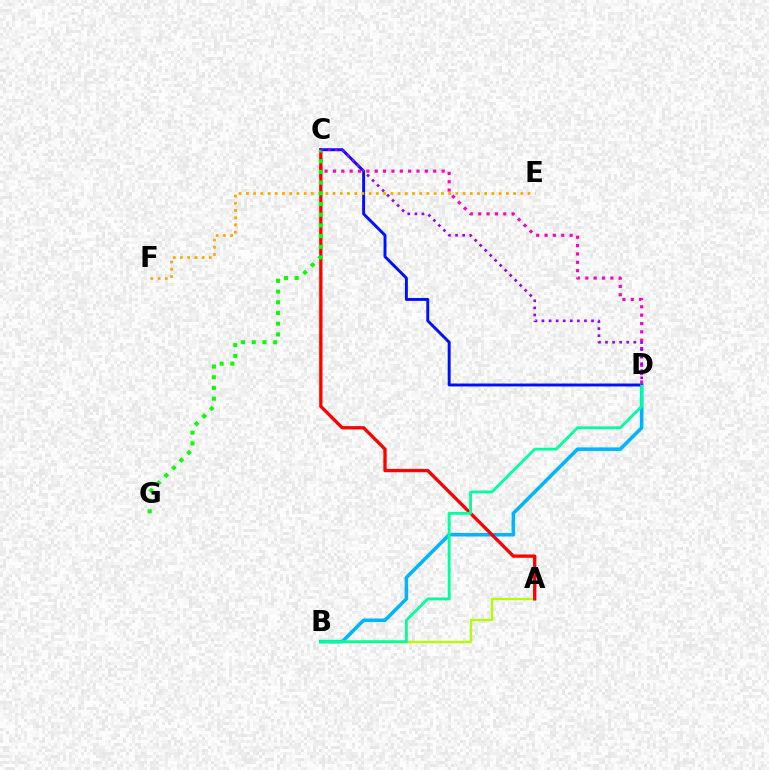{('B', 'D'): [{'color': '#00b5ff', 'line_style': 'solid', 'thickness': 2.55}, {'color': '#00ff9d', 'line_style': 'solid', 'thickness': 2.02}], ('A', 'B'): [{'color': '#b3ff00', 'line_style': 'solid', 'thickness': 1.67}], ('C', 'D'): [{'color': '#ff00bd', 'line_style': 'dotted', 'thickness': 2.27}, {'color': '#0010ff', 'line_style': 'solid', 'thickness': 2.11}, {'color': '#9b00ff', 'line_style': 'dotted', 'thickness': 1.92}], ('A', 'C'): [{'color': '#ff0000', 'line_style': 'solid', 'thickness': 2.38}], ('E', 'F'): [{'color': '#ffa500', 'line_style': 'dotted', 'thickness': 1.96}], ('C', 'G'): [{'color': '#08ff00', 'line_style': 'dotted', 'thickness': 2.91}]}